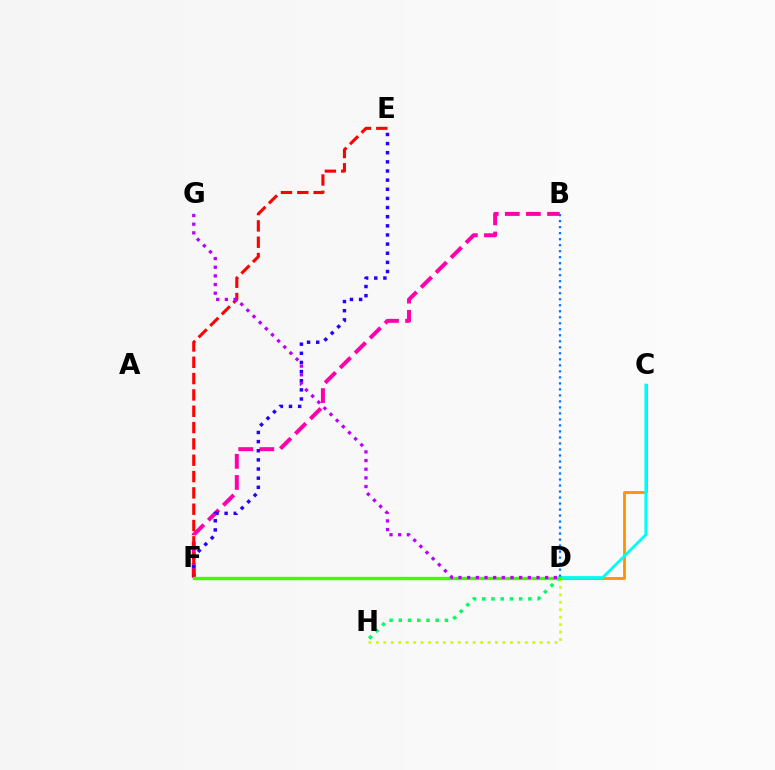{('C', 'D'): [{'color': '#ff9400', 'line_style': 'solid', 'thickness': 2.05}, {'color': '#00fff6', 'line_style': 'solid', 'thickness': 2.06}], ('D', 'H'): [{'color': '#00ff5c', 'line_style': 'dotted', 'thickness': 2.51}, {'color': '#d1ff00', 'line_style': 'dotted', 'thickness': 2.02}], ('B', 'F'): [{'color': '#ff00ac', 'line_style': 'dashed', 'thickness': 2.87}], ('E', 'F'): [{'color': '#2500ff', 'line_style': 'dotted', 'thickness': 2.48}, {'color': '#ff0000', 'line_style': 'dashed', 'thickness': 2.22}], ('B', 'D'): [{'color': '#0074ff', 'line_style': 'dotted', 'thickness': 1.63}], ('D', 'F'): [{'color': '#3dff00', 'line_style': 'solid', 'thickness': 2.41}], ('D', 'G'): [{'color': '#b900ff', 'line_style': 'dotted', 'thickness': 2.35}]}